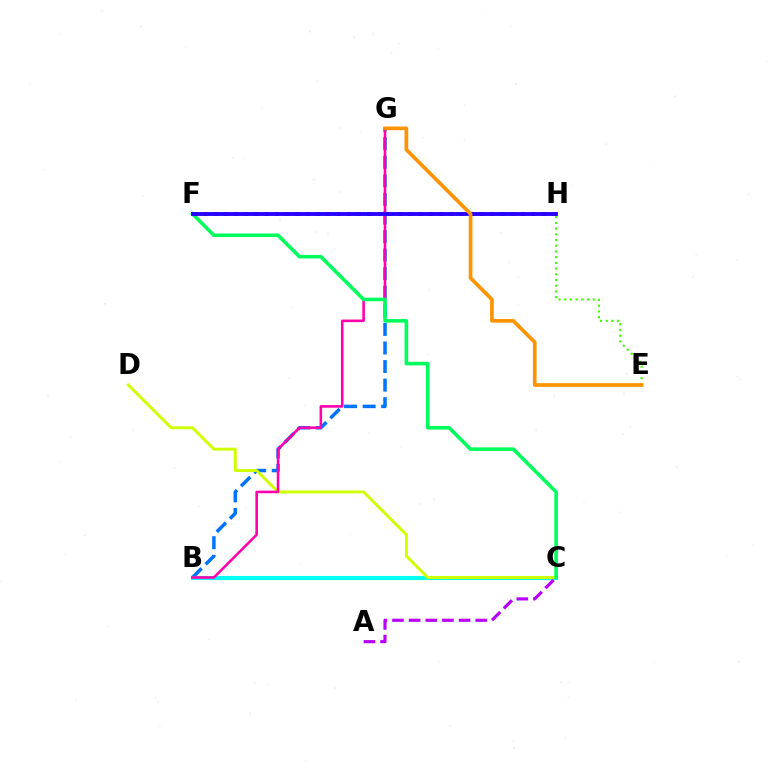{('B', 'G'): [{'color': '#0074ff', 'line_style': 'dashed', 'thickness': 2.52}, {'color': '#ff00ac', 'line_style': 'solid', 'thickness': 1.87}], ('B', 'C'): [{'color': '#00fff6', 'line_style': 'solid', 'thickness': 2.95}], ('F', 'H'): [{'color': '#ff0000', 'line_style': 'dotted', 'thickness': 2.79}, {'color': '#2500ff', 'line_style': 'solid', 'thickness': 2.78}], ('C', 'D'): [{'color': '#d1ff00', 'line_style': 'solid', 'thickness': 2.11}], ('A', 'C'): [{'color': '#b900ff', 'line_style': 'dashed', 'thickness': 2.26}], ('E', 'H'): [{'color': '#3dff00', 'line_style': 'dotted', 'thickness': 1.55}], ('C', 'F'): [{'color': '#00ff5c', 'line_style': 'solid', 'thickness': 2.58}], ('E', 'G'): [{'color': '#ff9400', 'line_style': 'solid', 'thickness': 2.66}]}